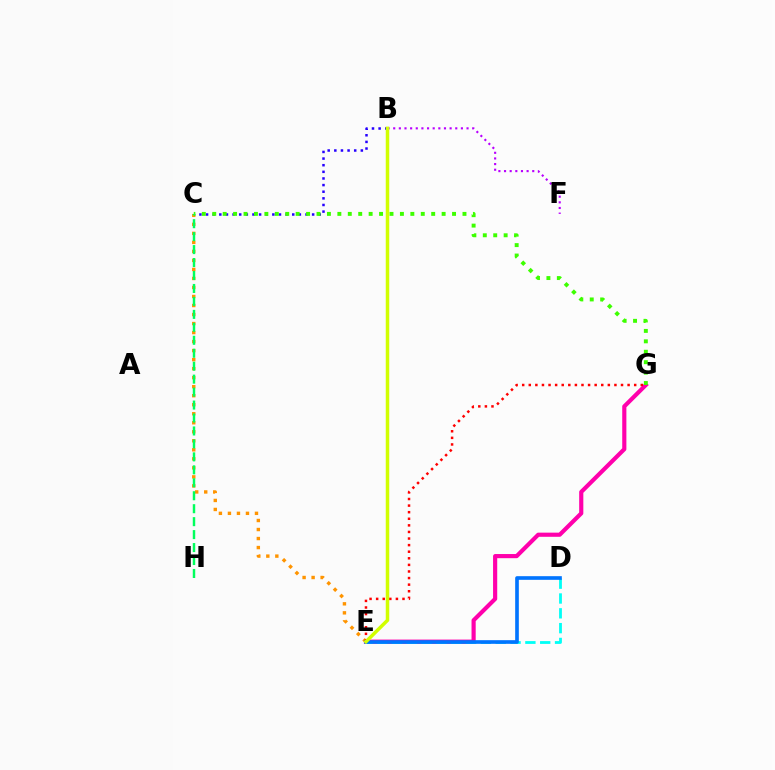{('E', 'G'): [{'color': '#ff00ac', 'line_style': 'solid', 'thickness': 2.99}, {'color': '#ff0000', 'line_style': 'dotted', 'thickness': 1.79}], ('B', 'C'): [{'color': '#2500ff', 'line_style': 'dotted', 'thickness': 1.8}], ('C', 'E'): [{'color': '#ff9400', 'line_style': 'dotted', 'thickness': 2.45}], ('C', 'G'): [{'color': '#3dff00', 'line_style': 'dotted', 'thickness': 2.83}], ('B', 'F'): [{'color': '#b900ff', 'line_style': 'dotted', 'thickness': 1.53}], ('D', 'E'): [{'color': '#00fff6', 'line_style': 'dashed', 'thickness': 2.01}, {'color': '#0074ff', 'line_style': 'solid', 'thickness': 2.63}], ('C', 'H'): [{'color': '#00ff5c', 'line_style': 'dashed', 'thickness': 1.76}], ('B', 'E'): [{'color': '#d1ff00', 'line_style': 'solid', 'thickness': 2.51}]}